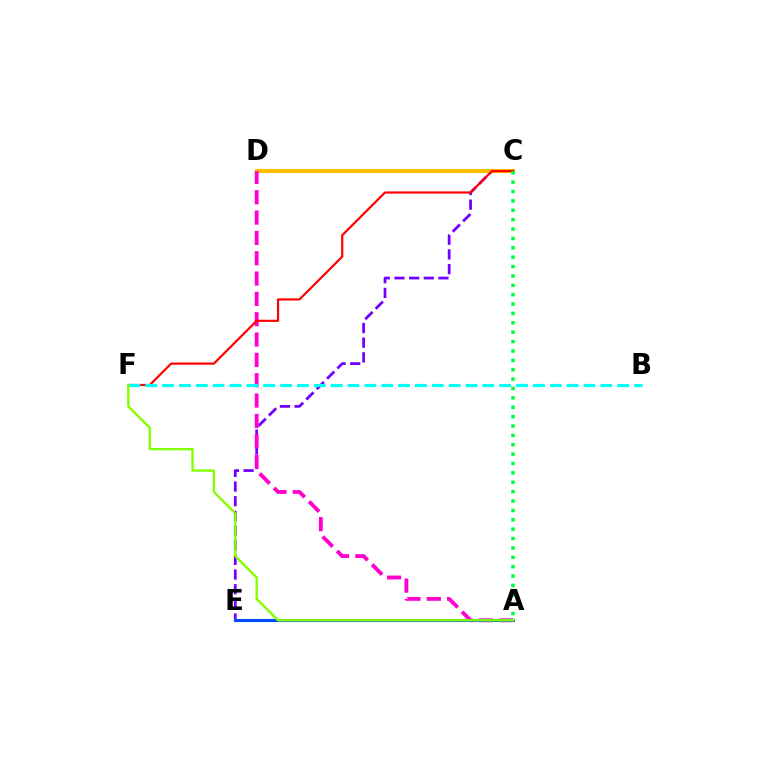{('C', 'E'): [{'color': '#7200ff', 'line_style': 'dashed', 'thickness': 1.99}], ('C', 'D'): [{'color': '#ffbd00', 'line_style': 'solid', 'thickness': 2.94}], ('A', 'D'): [{'color': '#ff00cf', 'line_style': 'dashed', 'thickness': 2.76}], ('A', 'E'): [{'color': '#004bff', 'line_style': 'solid', 'thickness': 2.2}], ('C', 'F'): [{'color': '#ff0000', 'line_style': 'solid', 'thickness': 1.57}], ('B', 'F'): [{'color': '#00fff6', 'line_style': 'dashed', 'thickness': 2.29}], ('A', 'F'): [{'color': '#84ff00', 'line_style': 'solid', 'thickness': 1.7}], ('A', 'C'): [{'color': '#00ff39', 'line_style': 'dotted', 'thickness': 2.55}]}